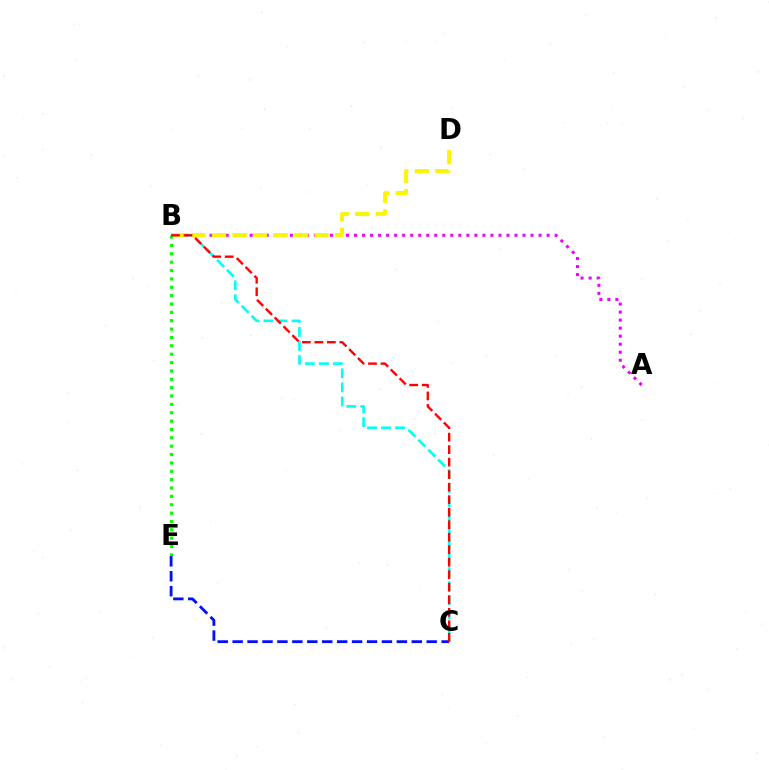{('A', 'B'): [{'color': '#ee00ff', 'line_style': 'dotted', 'thickness': 2.18}], ('B', 'C'): [{'color': '#00fff6', 'line_style': 'dashed', 'thickness': 1.91}, {'color': '#ff0000', 'line_style': 'dashed', 'thickness': 1.7}], ('B', 'D'): [{'color': '#fcf500', 'line_style': 'dashed', 'thickness': 2.79}], ('B', 'E'): [{'color': '#08ff00', 'line_style': 'dotted', 'thickness': 2.27}], ('C', 'E'): [{'color': '#0010ff', 'line_style': 'dashed', 'thickness': 2.03}]}